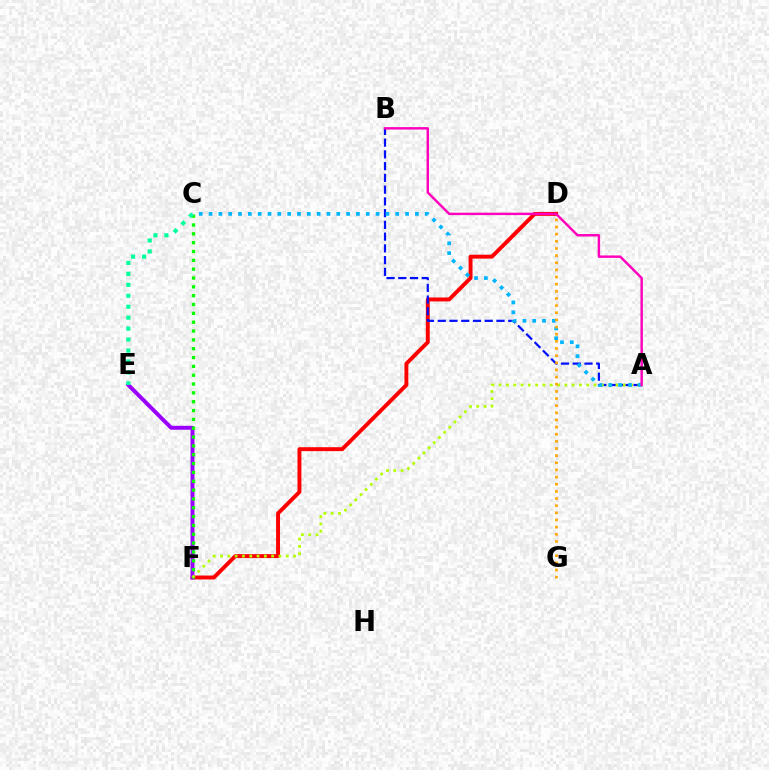{('D', 'F'): [{'color': '#ff0000', 'line_style': 'solid', 'thickness': 2.82}], ('E', 'F'): [{'color': '#9b00ff', 'line_style': 'solid', 'thickness': 2.83}], ('A', 'B'): [{'color': '#0010ff', 'line_style': 'dashed', 'thickness': 1.6}, {'color': '#ff00bd', 'line_style': 'solid', 'thickness': 1.76}], ('C', 'F'): [{'color': '#08ff00', 'line_style': 'dotted', 'thickness': 2.4}], ('A', 'F'): [{'color': '#b3ff00', 'line_style': 'dotted', 'thickness': 1.98}], ('C', 'E'): [{'color': '#00ff9d', 'line_style': 'dotted', 'thickness': 2.98}], ('A', 'C'): [{'color': '#00b5ff', 'line_style': 'dotted', 'thickness': 2.67}], ('D', 'G'): [{'color': '#ffa500', 'line_style': 'dotted', 'thickness': 1.94}]}